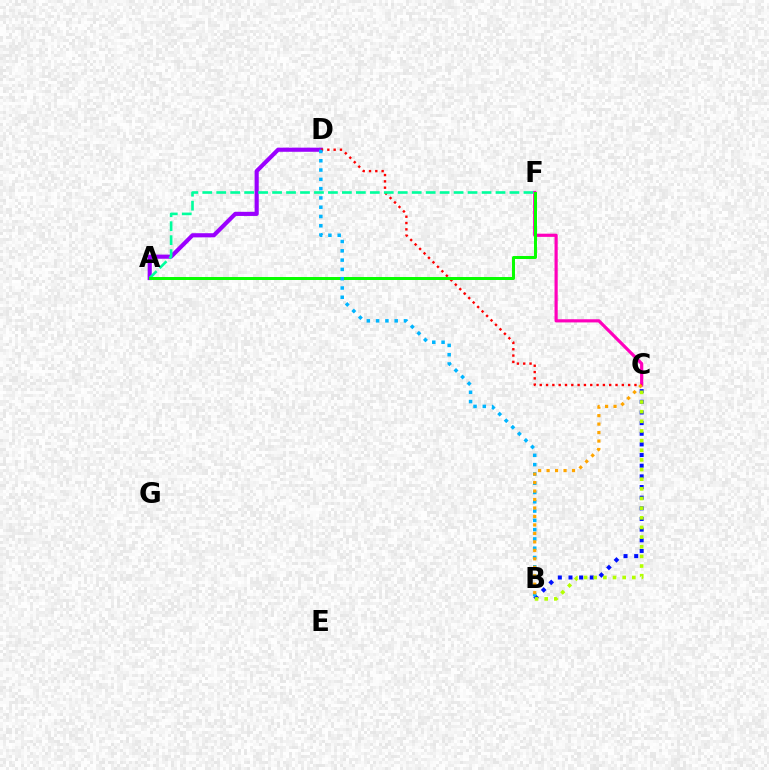{('C', 'F'): [{'color': '#ff00bd', 'line_style': 'solid', 'thickness': 2.29}], ('A', 'D'): [{'color': '#9b00ff', 'line_style': 'solid', 'thickness': 2.97}], ('C', 'D'): [{'color': '#ff0000', 'line_style': 'dotted', 'thickness': 1.72}], ('A', 'F'): [{'color': '#00ff9d', 'line_style': 'dashed', 'thickness': 1.9}, {'color': '#08ff00', 'line_style': 'solid', 'thickness': 2.15}], ('B', 'C'): [{'color': '#0010ff', 'line_style': 'dotted', 'thickness': 2.89}, {'color': '#b3ff00', 'line_style': 'dotted', 'thickness': 2.62}, {'color': '#ffa500', 'line_style': 'dotted', 'thickness': 2.3}], ('B', 'D'): [{'color': '#00b5ff', 'line_style': 'dotted', 'thickness': 2.52}]}